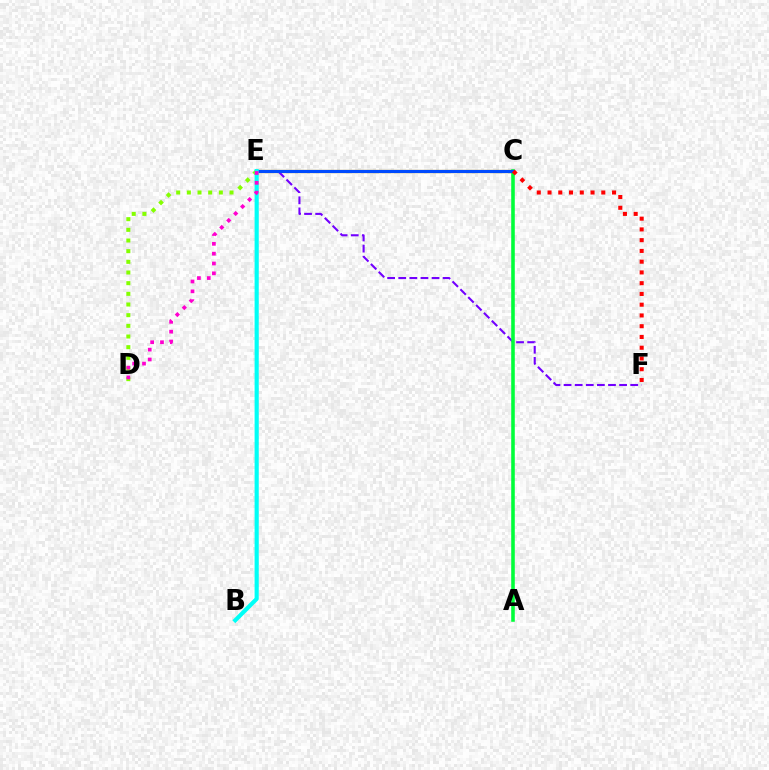{('C', 'E'): [{'color': '#ffbd00', 'line_style': 'solid', 'thickness': 2.38}, {'color': '#004bff', 'line_style': 'solid', 'thickness': 2.27}], ('D', 'E'): [{'color': '#84ff00', 'line_style': 'dotted', 'thickness': 2.9}, {'color': '#ff00cf', 'line_style': 'dotted', 'thickness': 2.67}], ('E', 'F'): [{'color': '#7200ff', 'line_style': 'dashed', 'thickness': 1.51}], ('A', 'C'): [{'color': '#00ff39', 'line_style': 'solid', 'thickness': 2.57}], ('C', 'F'): [{'color': '#ff0000', 'line_style': 'dotted', 'thickness': 2.92}], ('B', 'E'): [{'color': '#00fff6', 'line_style': 'solid', 'thickness': 2.98}]}